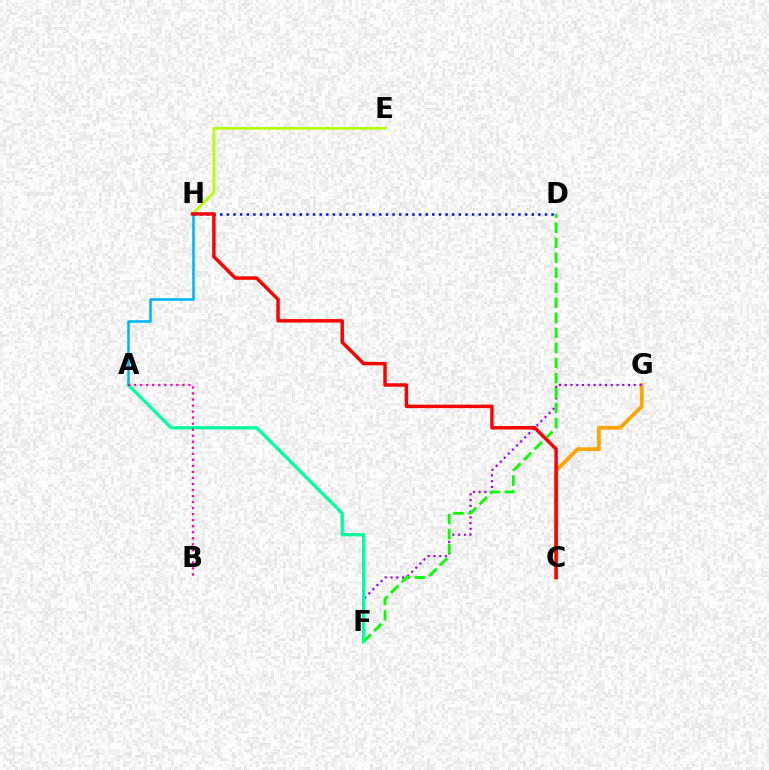{('C', 'G'): [{'color': '#ffa500', 'line_style': 'solid', 'thickness': 2.74}], ('A', 'H'): [{'color': '#00b5ff', 'line_style': 'solid', 'thickness': 1.85}], ('D', 'H'): [{'color': '#0010ff', 'line_style': 'dotted', 'thickness': 1.8}], ('F', 'G'): [{'color': '#9b00ff', 'line_style': 'dotted', 'thickness': 1.56}], ('D', 'F'): [{'color': '#08ff00', 'line_style': 'dashed', 'thickness': 2.04}], ('A', 'F'): [{'color': '#00ff9d', 'line_style': 'solid', 'thickness': 2.34}], ('A', 'B'): [{'color': '#ff00bd', 'line_style': 'dotted', 'thickness': 1.64}], ('E', 'H'): [{'color': '#b3ff00', 'line_style': 'solid', 'thickness': 1.89}], ('C', 'H'): [{'color': '#ff0000', 'line_style': 'solid', 'thickness': 2.48}]}